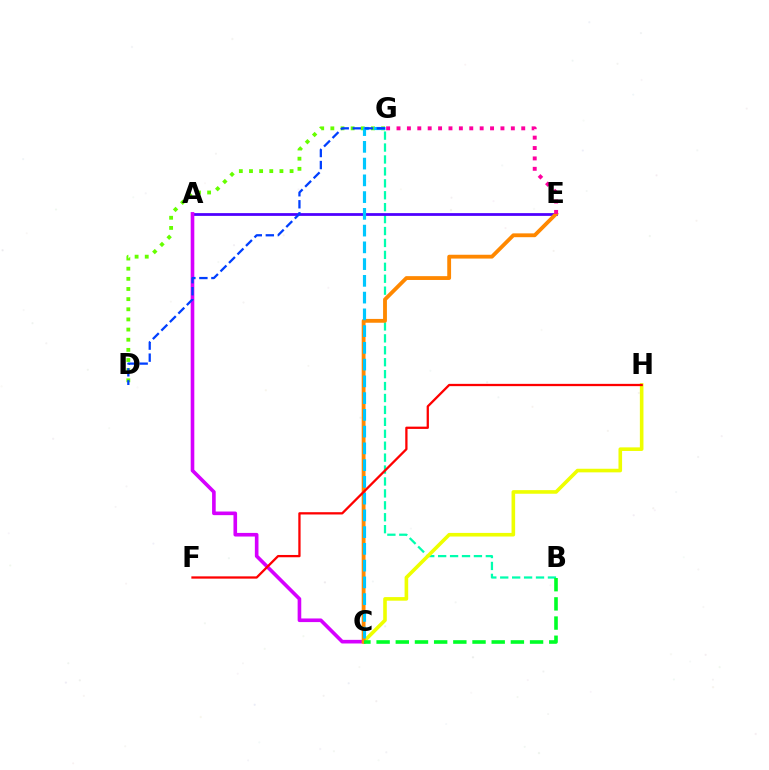{('B', 'G'): [{'color': '#00ffaf', 'line_style': 'dashed', 'thickness': 1.62}], ('A', 'E'): [{'color': '#4f00ff', 'line_style': 'solid', 'thickness': 1.99}], ('C', 'H'): [{'color': '#eeff00', 'line_style': 'solid', 'thickness': 2.6}], ('A', 'C'): [{'color': '#d600ff', 'line_style': 'solid', 'thickness': 2.61}], ('D', 'G'): [{'color': '#66ff00', 'line_style': 'dotted', 'thickness': 2.76}, {'color': '#003fff', 'line_style': 'dashed', 'thickness': 1.63}], ('C', 'E'): [{'color': '#ff8800', 'line_style': 'solid', 'thickness': 2.75}], ('E', 'G'): [{'color': '#ff00a0', 'line_style': 'dotted', 'thickness': 2.82}], ('C', 'G'): [{'color': '#00c7ff', 'line_style': 'dashed', 'thickness': 2.28}], ('B', 'C'): [{'color': '#00ff27', 'line_style': 'dashed', 'thickness': 2.61}], ('F', 'H'): [{'color': '#ff0000', 'line_style': 'solid', 'thickness': 1.64}]}